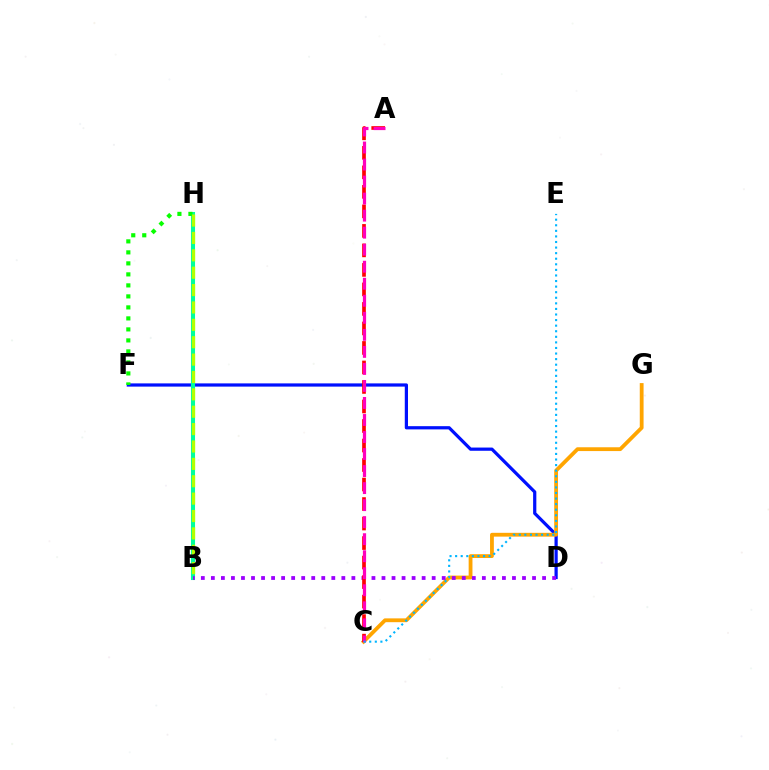{('D', 'F'): [{'color': '#0010ff', 'line_style': 'solid', 'thickness': 2.32}], ('C', 'G'): [{'color': '#ffa500', 'line_style': 'solid', 'thickness': 2.74}], ('B', 'H'): [{'color': '#00ff9d', 'line_style': 'solid', 'thickness': 2.93}, {'color': '#b3ff00', 'line_style': 'dashed', 'thickness': 2.36}], ('B', 'D'): [{'color': '#9b00ff', 'line_style': 'dotted', 'thickness': 2.73}], ('A', 'C'): [{'color': '#ff0000', 'line_style': 'dashed', 'thickness': 2.65}, {'color': '#ff00bd', 'line_style': 'dashed', 'thickness': 2.31}], ('F', 'H'): [{'color': '#08ff00', 'line_style': 'dotted', 'thickness': 2.99}], ('C', 'E'): [{'color': '#00b5ff', 'line_style': 'dotted', 'thickness': 1.52}]}